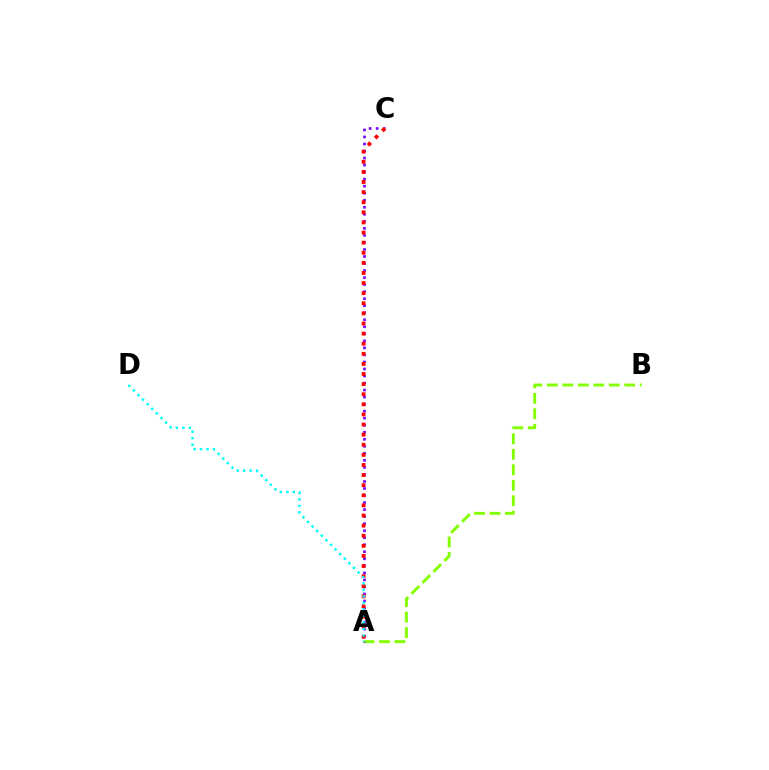{('A', 'B'): [{'color': '#84ff00', 'line_style': 'dashed', 'thickness': 2.1}], ('A', 'C'): [{'color': '#7200ff', 'line_style': 'dotted', 'thickness': 1.91}, {'color': '#ff0000', 'line_style': 'dotted', 'thickness': 2.75}], ('A', 'D'): [{'color': '#00fff6', 'line_style': 'dotted', 'thickness': 1.77}]}